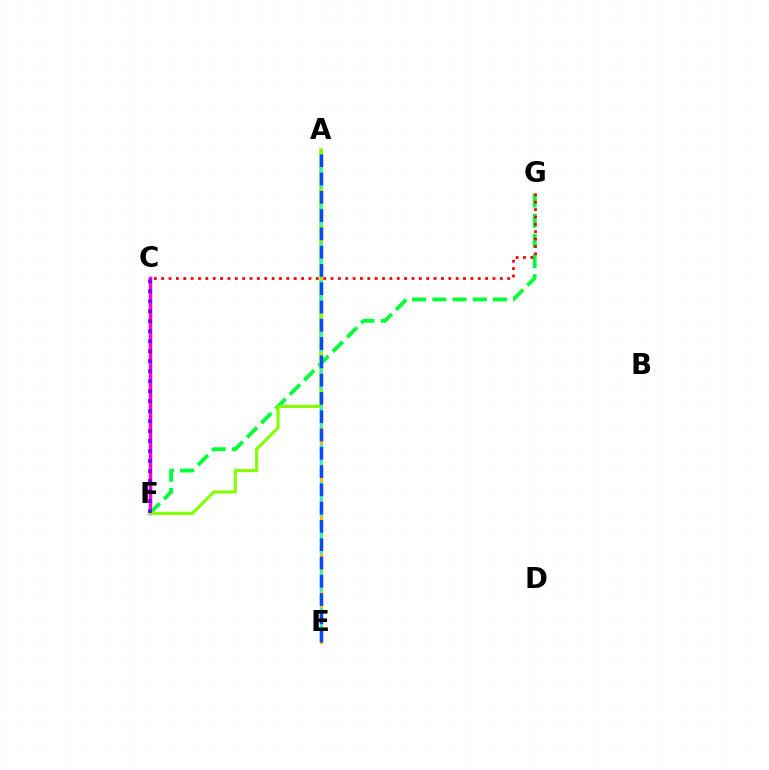{('A', 'E'): [{'color': '#ffbd00', 'line_style': 'solid', 'thickness': 2.39}, {'color': '#00fff6', 'line_style': 'dashed', 'thickness': 1.71}, {'color': '#004bff', 'line_style': 'dashed', 'thickness': 2.48}], ('C', 'F'): [{'color': '#ff00cf', 'line_style': 'solid', 'thickness': 2.5}, {'color': '#7200ff', 'line_style': 'dotted', 'thickness': 2.72}], ('F', 'G'): [{'color': '#00ff39', 'line_style': 'dashed', 'thickness': 2.74}], ('A', 'F'): [{'color': '#84ff00', 'line_style': 'solid', 'thickness': 2.26}], ('C', 'G'): [{'color': '#ff0000', 'line_style': 'dotted', 'thickness': 2.0}]}